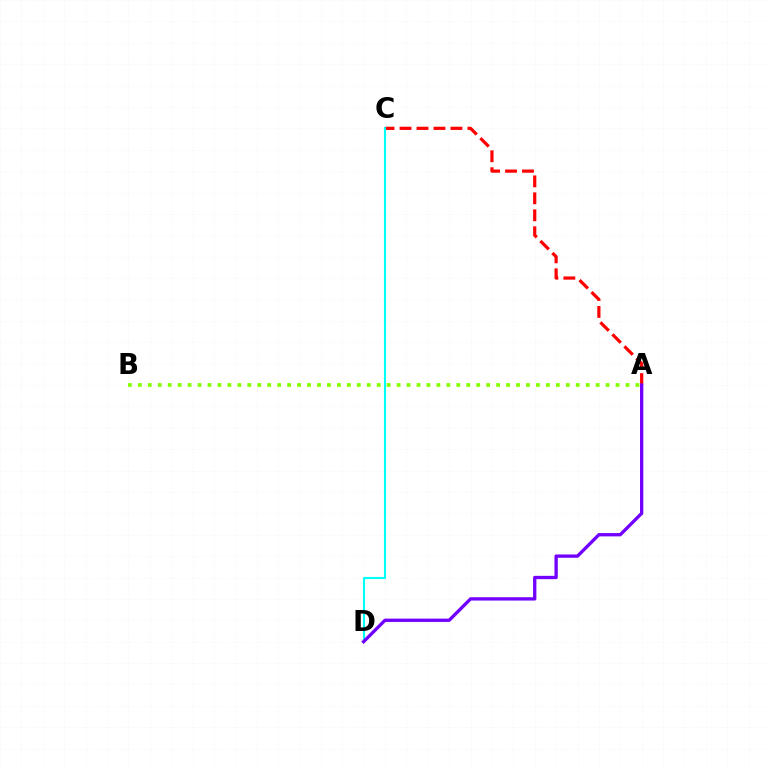{('A', 'C'): [{'color': '#ff0000', 'line_style': 'dashed', 'thickness': 2.31}], ('C', 'D'): [{'color': '#00fff6', 'line_style': 'solid', 'thickness': 1.53}], ('A', 'B'): [{'color': '#84ff00', 'line_style': 'dotted', 'thickness': 2.7}], ('A', 'D'): [{'color': '#7200ff', 'line_style': 'solid', 'thickness': 2.38}]}